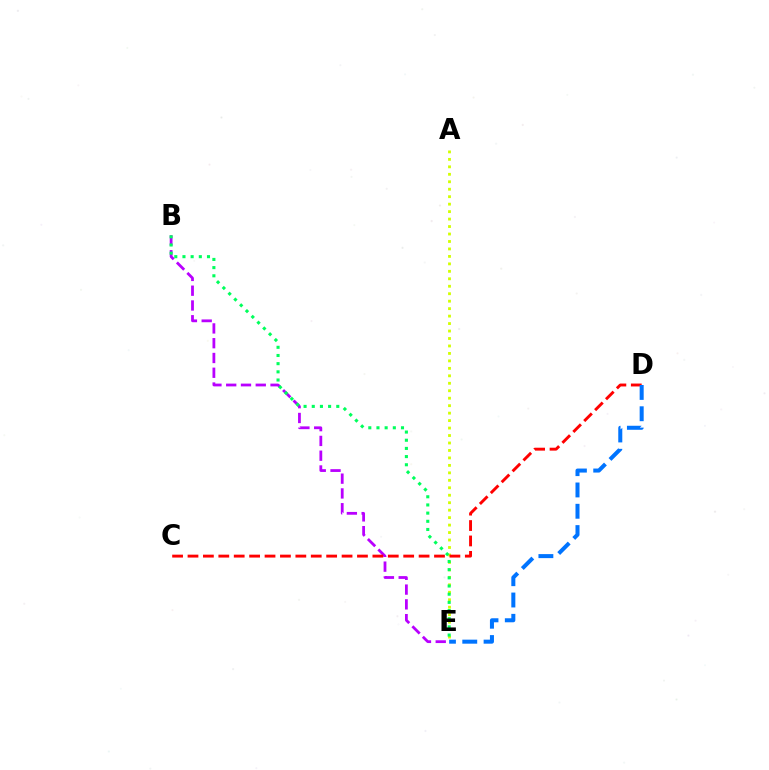{('B', 'E'): [{'color': '#b900ff', 'line_style': 'dashed', 'thickness': 2.01}, {'color': '#00ff5c', 'line_style': 'dotted', 'thickness': 2.22}], ('A', 'E'): [{'color': '#d1ff00', 'line_style': 'dotted', 'thickness': 2.03}], ('C', 'D'): [{'color': '#ff0000', 'line_style': 'dashed', 'thickness': 2.09}], ('D', 'E'): [{'color': '#0074ff', 'line_style': 'dashed', 'thickness': 2.89}]}